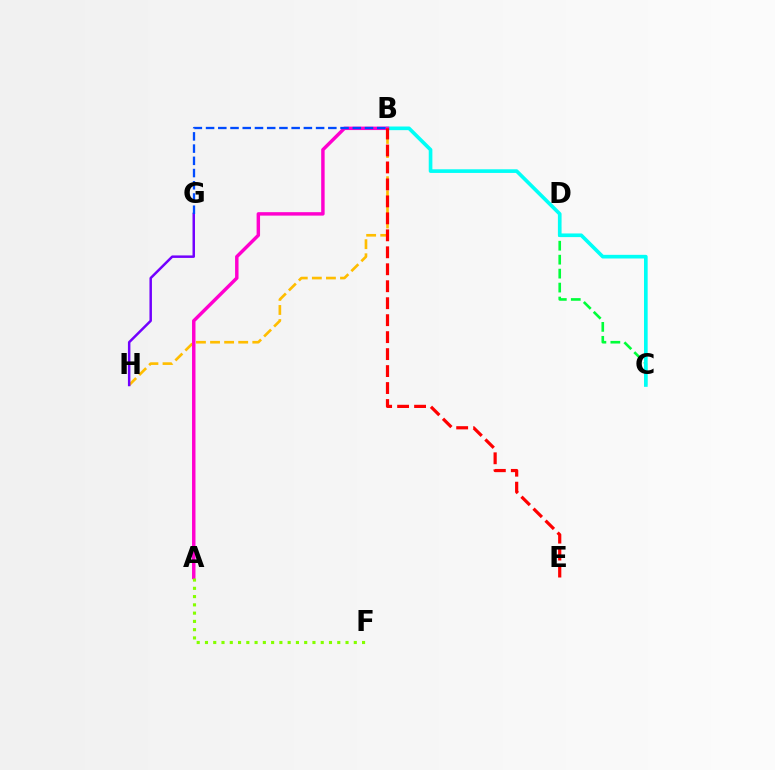{('C', 'D'): [{'color': '#00ff39', 'line_style': 'dashed', 'thickness': 1.9}], ('B', 'C'): [{'color': '#00fff6', 'line_style': 'solid', 'thickness': 2.63}], ('B', 'H'): [{'color': '#ffbd00', 'line_style': 'dashed', 'thickness': 1.91}], ('A', 'B'): [{'color': '#ff00cf', 'line_style': 'solid', 'thickness': 2.48}], ('A', 'F'): [{'color': '#84ff00', 'line_style': 'dotted', 'thickness': 2.25}], ('G', 'H'): [{'color': '#7200ff', 'line_style': 'solid', 'thickness': 1.79}], ('B', 'E'): [{'color': '#ff0000', 'line_style': 'dashed', 'thickness': 2.31}], ('B', 'G'): [{'color': '#004bff', 'line_style': 'dashed', 'thickness': 1.66}]}